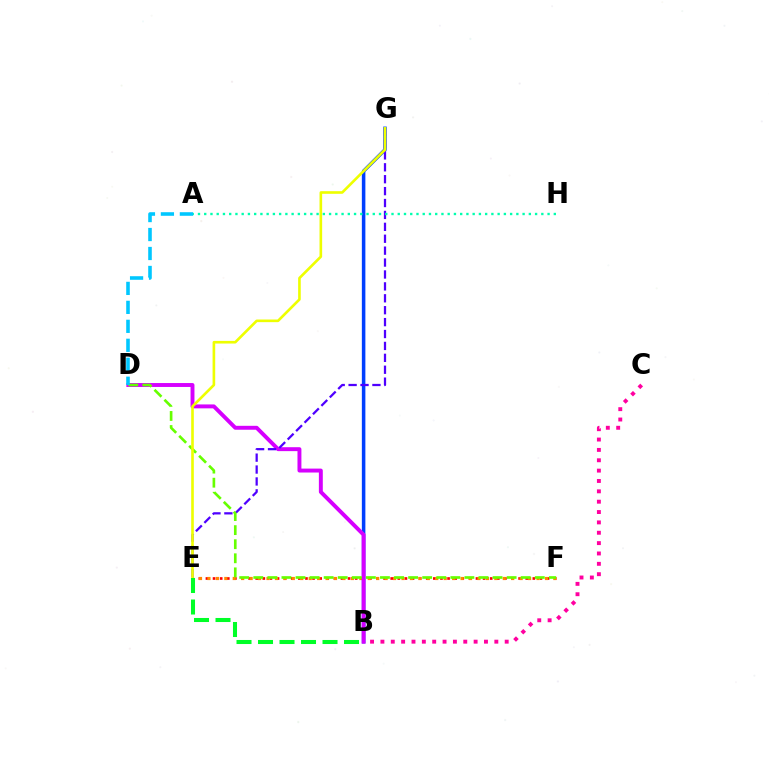{('E', 'F'): [{'color': '#ff0000', 'line_style': 'dotted', 'thickness': 1.93}, {'color': '#ff8800', 'line_style': 'dotted', 'thickness': 2.29}], ('B', 'G'): [{'color': '#003fff', 'line_style': 'solid', 'thickness': 2.54}], ('B', 'D'): [{'color': '#d600ff', 'line_style': 'solid', 'thickness': 2.83}], ('E', 'G'): [{'color': '#4f00ff', 'line_style': 'dashed', 'thickness': 1.62}, {'color': '#eeff00', 'line_style': 'solid', 'thickness': 1.9}], ('D', 'F'): [{'color': '#66ff00', 'line_style': 'dashed', 'thickness': 1.91}], ('A', 'D'): [{'color': '#00c7ff', 'line_style': 'dashed', 'thickness': 2.58}], ('B', 'E'): [{'color': '#00ff27', 'line_style': 'dashed', 'thickness': 2.92}], ('B', 'C'): [{'color': '#ff00a0', 'line_style': 'dotted', 'thickness': 2.81}], ('A', 'H'): [{'color': '#00ffaf', 'line_style': 'dotted', 'thickness': 1.7}]}